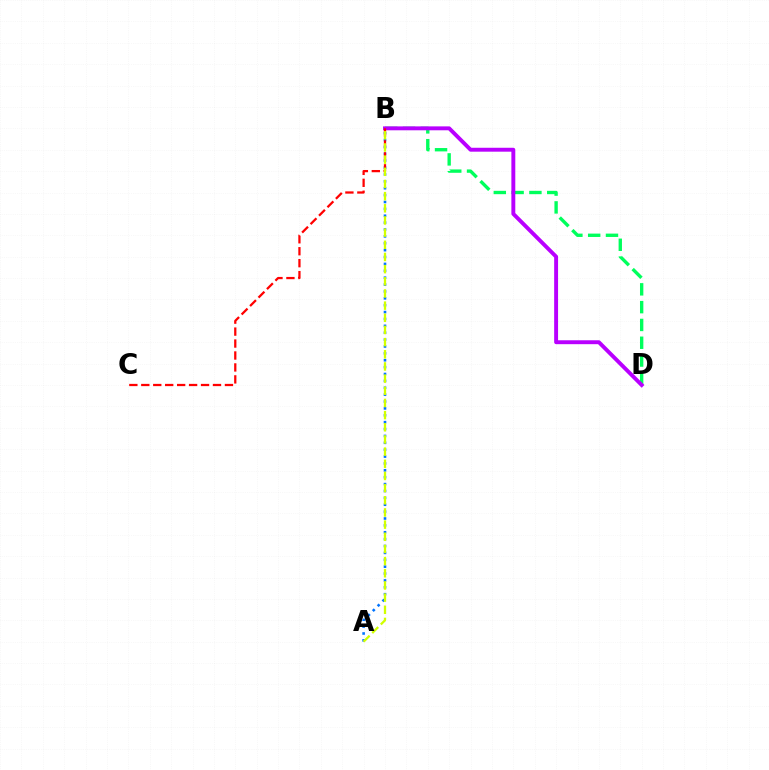{('B', 'D'): [{'color': '#00ff5c', 'line_style': 'dashed', 'thickness': 2.42}, {'color': '#b900ff', 'line_style': 'solid', 'thickness': 2.82}], ('A', 'B'): [{'color': '#0074ff', 'line_style': 'dotted', 'thickness': 1.87}, {'color': '#d1ff00', 'line_style': 'dashed', 'thickness': 1.65}], ('B', 'C'): [{'color': '#ff0000', 'line_style': 'dashed', 'thickness': 1.62}]}